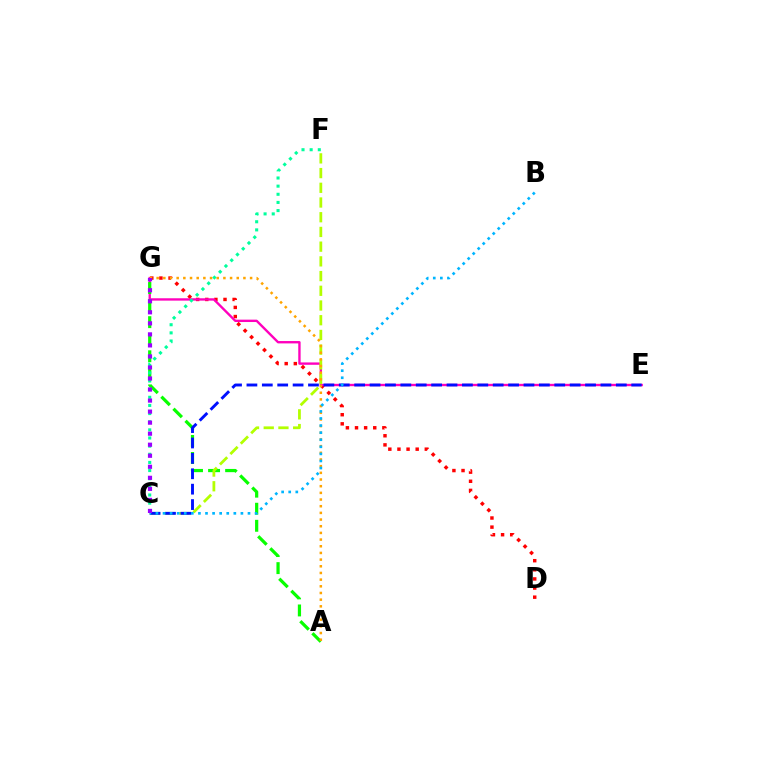{('D', 'G'): [{'color': '#ff0000', 'line_style': 'dotted', 'thickness': 2.48}], ('E', 'G'): [{'color': '#ff00bd', 'line_style': 'solid', 'thickness': 1.71}], ('A', 'G'): [{'color': '#08ff00', 'line_style': 'dashed', 'thickness': 2.32}, {'color': '#ffa500', 'line_style': 'dotted', 'thickness': 1.81}], ('C', 'F'): [{'color': '#b3ff00', 'line_style': 'dashed', 'thickness': 2.0}, {'color': '#00ff9d', 'line_style': 'dotted', 'thickness': 2.21}], ('C', 'E'): [{'color': '#0010ff', 'line_style': 'dashed', 'thickness': 2.09}], ('B', 'C'): [{'color': '#00b5ff', 'line_style': 'dotted', 'thickness': 1.92}], ('C', 'G'): [{'color': '#9b00ff', 'line_style': 'dotted', 'thickness': 3.0}]}